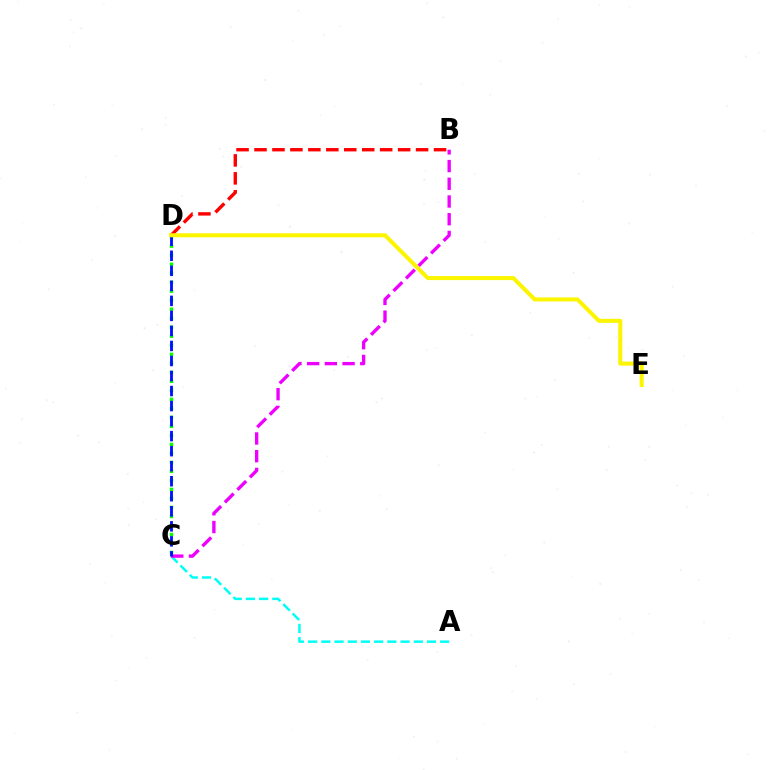{('A', 'C'): [{'color': '#00fff6', 'line_style': 'dashed', 'thickness': 1.79}], ('B', 'D'): [{'color': '#ff0000', 'line_style': 'dashed', 'thickness': 2.44}], ('C', 'D'): [{'color': '#08ff00', 'line_style': 'dotted', 'thickness': 2.45}, {'color': '#0010ff', 'line_style': 'dashed', 'thickness': 2.04}], ('B', 'C'): [{'color': '#ee00ff', 'line_style': 'dashed', 'thickness': 2.41}], ('D', 'E'): [{'color': '#fcf500', 'line_style': 'solid', 'thickness': 2.91}]}